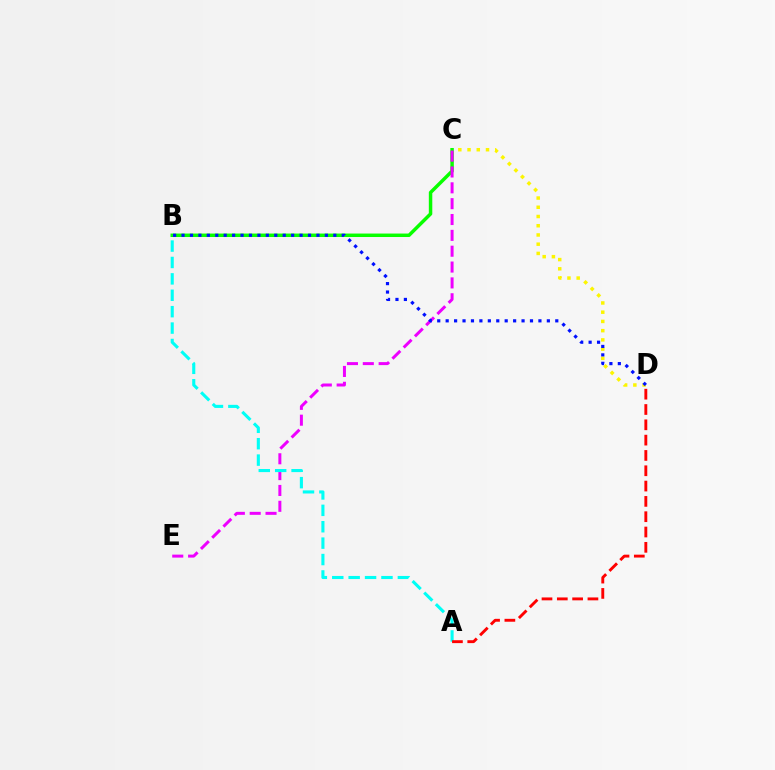{('C', 'D'): [{'color': '#fcf500', 'line_style': 'dotted', 'thickness': 2.51}], ('B', 'C'): [{'color': '#08ff00', 'line_style': 'solid', 'thickness': 2.5}], ('C', 'E'): [{'color': '#ee00ff', 'line_style': 'dashed', 'thickness': 2.15}], ('A', 'B'): [{'color': '#00fff6', 'line_style': 'dashed', 'thickness': 2.23}], ('B', 'D'): [{'color': '#0010ff', 'line_style': 'dotted', 'thickness': 2.29}], ('A', 'D'): [{'color': '#ff0000', 'line_style': 'dashed', 'thickness': 2.08}]}